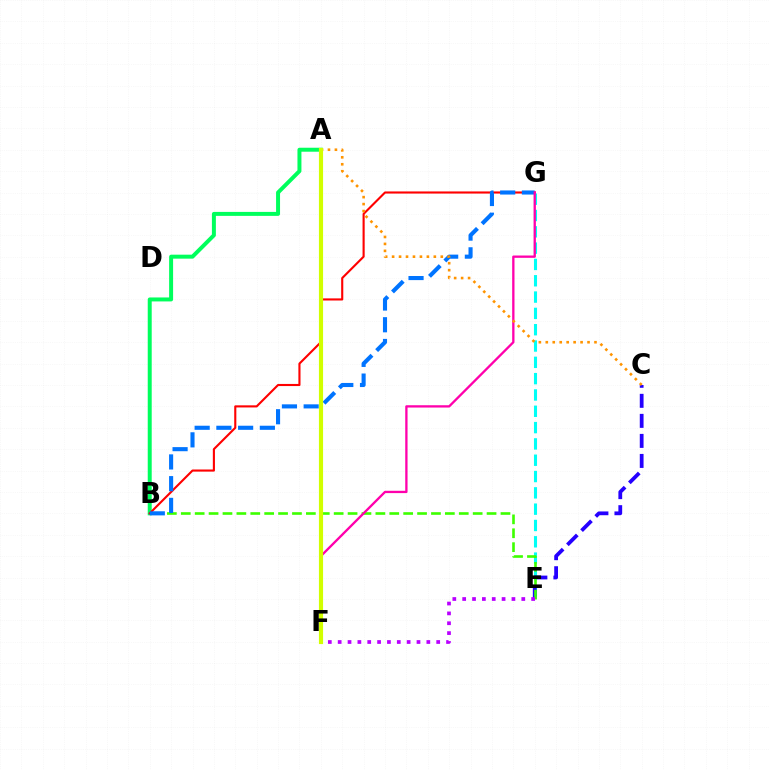{('A', 'B'): [{'color': '#00ff5c', 'line_style': 'solid', 'thickness': 2.86}], ('E', 'G'): [{'color': '#00fff6', 'line_style': 'dashed', 'thickness': 2.22}], ('C', 'E'): [{'color': '#2500ff', 'line_style': 'dashed', 'thickness': 2.72}], ('B', 'E'): [{'color': '#3dff00', 'line_style': 'dashed', 'thickness': 1.89}], ('B', 'G'): [{'color': '#ff0000', 'line_style': 'solid', 'thickness': 1.52}, {'color': '#0074ff', 'line_style': 'dashed', 'thickness': 2.95}], ('E', 'F'): [{'color': '#b900ff', 'line_style': 'dotted', 'thickness': 2.68}], ('F', 'G'): [{'color': '#ff00ac', 'line_style': 'solid', 'thickness': 1.67}], ('A', 'C'): [{'color': '#ff9400', 'line_style': 'dotted', 'thickness': 1.89}], ('A', 'F'): [{'color': '#d1ff00', 'line_style': 'solid', 'thickness': 2.99}]}